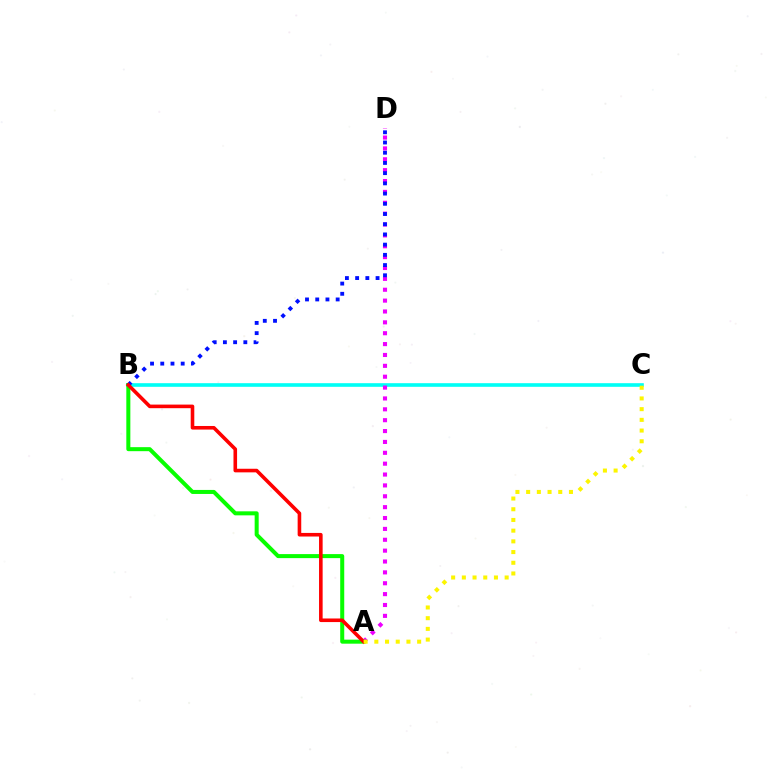{('B', 'C'): [{'color': '#00fff6', 'line_style': 'solid', 'thickness': 2.61}], ('A', 'D'): [{'color': '#ee00ff', 'line_style': 'dotted', 'thickness': 2.95}], ('A', 'B'): [{'color': '#08ff00', 'line_style': 'solid', 'thickness': 2.89}, {'color': '#ff0000', 'line_style': 'solid', 'thickness': 2.59}], ('B', 'D'): [{'color': '#0010ff', 'line_style': 'dotted', 'thickness': 2.78}], ('A', 'C'): [{'color': '#fcf500', 'line_style': 'dotted', 'thickness': 2.91}]}